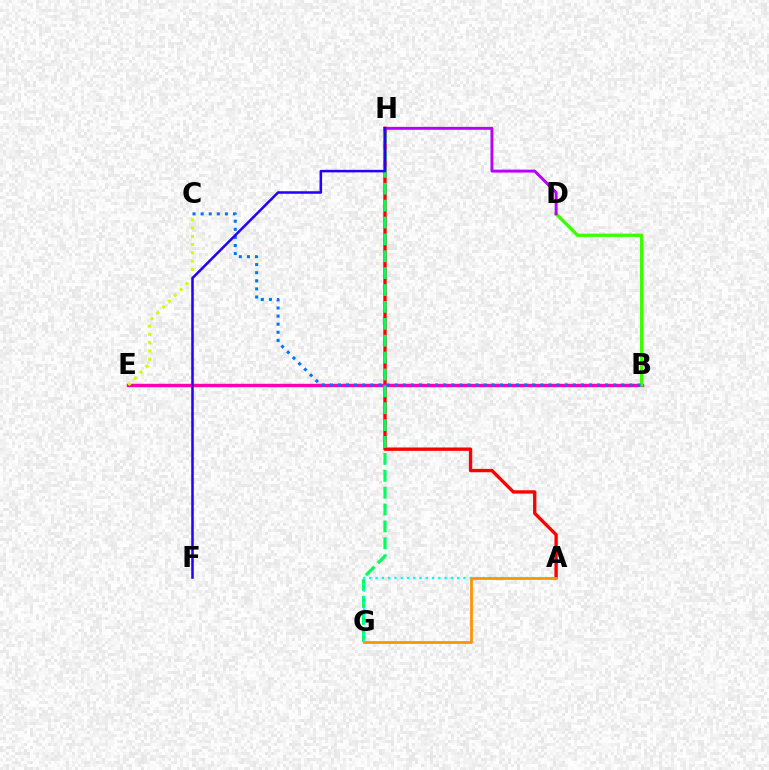{('A', 'H'): [{'color': '#ff0000', 'line_style': 'solid', 'thickness': 2.42}], ('B', 'E'): [{'color': '#ff00ac', 'line_style': 'solid', 'thickness': 2.45}], ('B', 'D'): [{'color': '#3dff00', 'line_style': 'solid', 'thickness': 2.37}], ('D', 'H'): [{'color': '#b900ff', 'line_style': 'solid', 'thickness': 2.12}], ('G', 'H'): [{'color': '#00ff5c', 'line_style': 'dashed', 'thickness': 2.29}], ('A', 'G'): [{'color': '#00fff6', 'line_style': 'dotted', 'thickness': 1.71}, {'color': '#ff9400', 'line_style': 'solid', 'thickness': 2.0}], ('C', 'E'): [{'color': '#d1ff00', 'line_style': 'dotted', 'thickness': 2.25}], ('B', 'C'): [{'color': '#0074ff', 'line_style': 'dotted', 'thickness': 2.2}], ('F', 'H'): [{'color': '#2500ff', 'line_style': 'solid', 'thickness': 1.83}]}